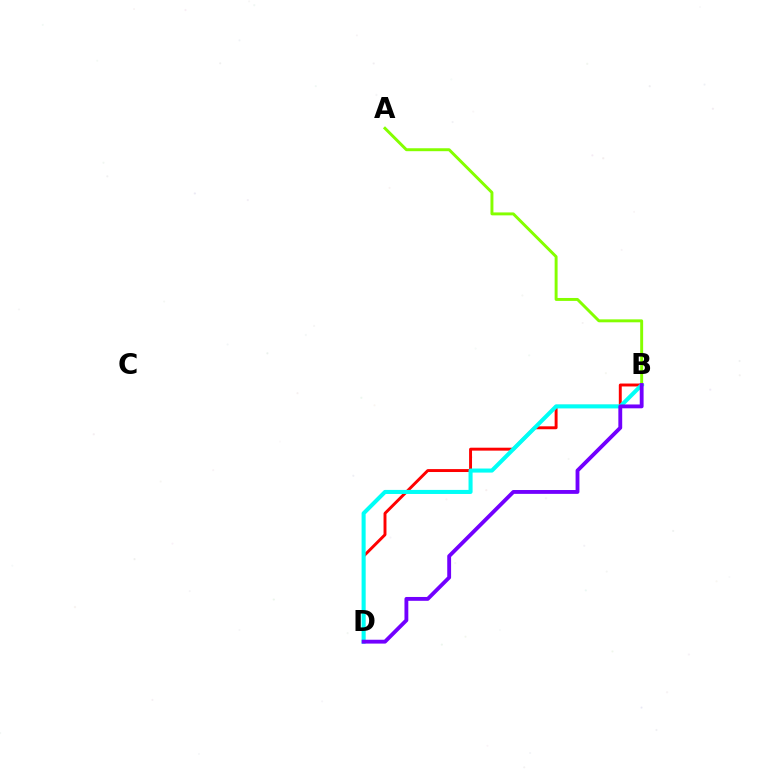{('B', 'D'): [{'color': '#ff0000', 'line_style': 'solid', 'thickness': 2.11}, {'color': '#00fff6', 'line_style': 'solid', 'thickness': 2.92}, {'color': '#7200ff', 'line_style': 'solid', 'thickness': 2.77}], ('A', 'B'): [{'color': '#84ff00', 'line_style': 'solid', 'thickness': 2.11}]}